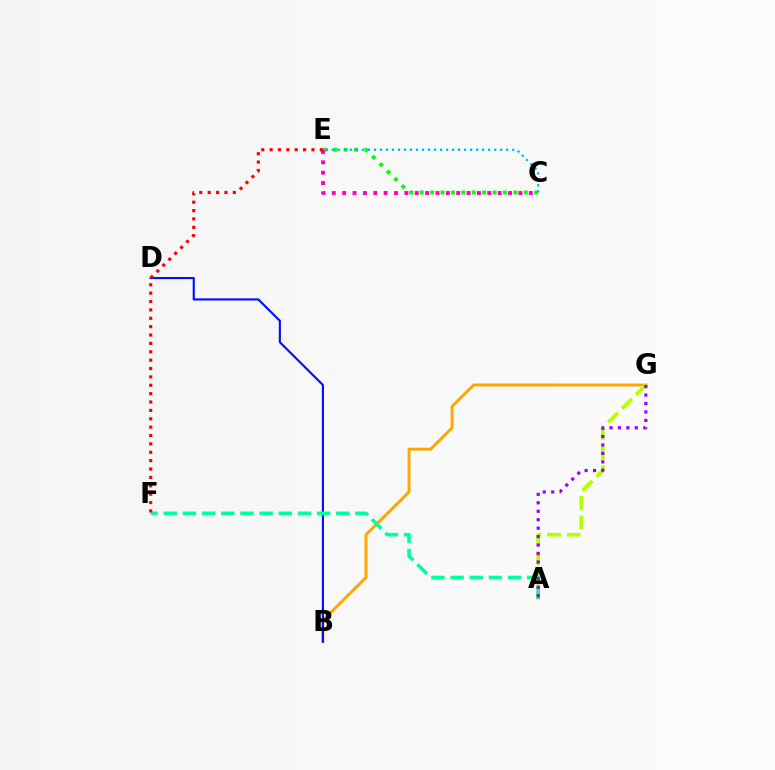{('B', 'G'): [{'color': '#ffa500', 'line_style': 'solid', 'thickness': 2.1}], ('B', 'D'): [{'color': '#0010ff', 'line_style': 'solid', 'thickness': 1.54}], ('C', 'E'): [{'color': '#08ff00', 'line_style': 'dotted', 'thickness': 2.83}, {'color': '#00b5ff', 'line_style': 'dotted', 'thickness': 1.63}, {'color': '#ff00bd', 'line_style': 'dotted', 'thickness': 2.82}], ('A', 'G'): [{'color': '#b3ff00', 'line_style': 'dashed', 'thickness': 2.68}, {'color': '#9b00ff', 'line_style': 'dotted', 'thickness': 2.3}], ('A', 'F'): [{'color': '#00ff9d', 'line_style': 'dashed', 'thickness': 2.6}], ('E', 'F'): [{'color': '#ff0000', 'line_style': 'dotted', 'thickness': 2.28}]}